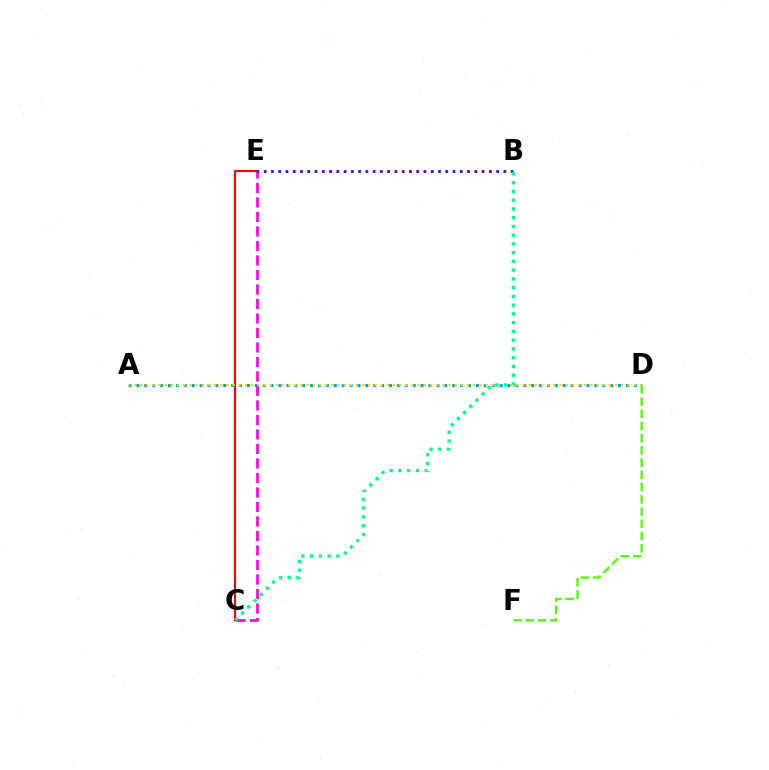{('A', 'D'): [{'color': '#009eff', 'line_style': 'dotted', 'thickness': 2.15}, {'color': '#ffd500', 'line_style': 'dotted', 'thickness': 1.68}], ('C', 'E'): [{'color': '#ff00ed', 'line_style': 'dashed', 'thickness': 1.97}, {'color': '#ff0000', 'line_style': 'solid', 'thickness': 1.53}], ('B', 'E'): [{'color': '#3700ff', 'line_style': 'dotted', 'thickness': 1.97}], ('D', 'F'): [{'color': '#4fff00', 'line_style': 'dashed', 'thickness': 1.66}], ('B', 'C'): [{'color': '#00ff86', 'line_style': 'dotted', 'thickness': 2.38}]}